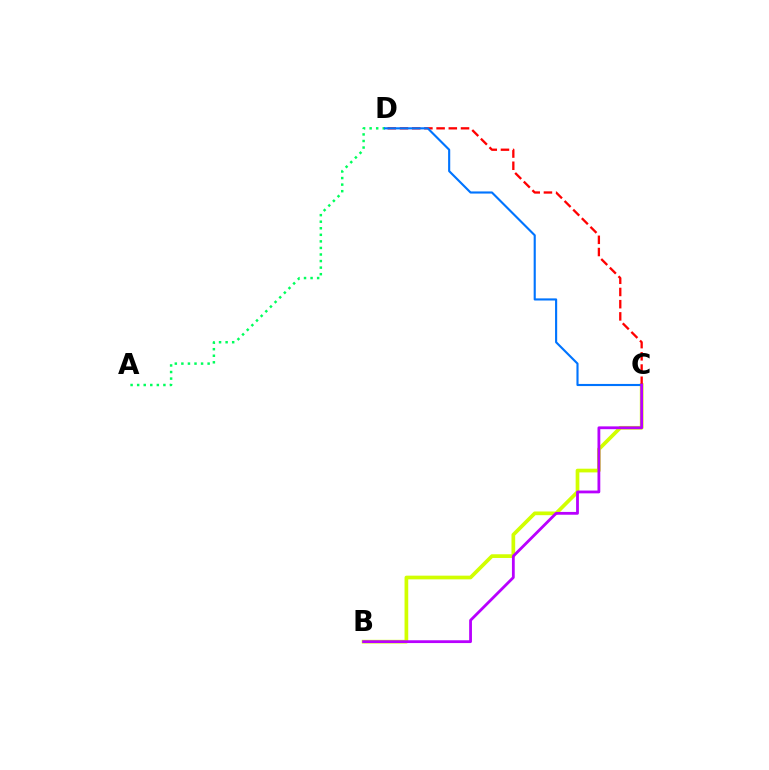{('A', 'D'): [{'color': '#00ff5c', 'line_style': 'dotted', 'thickness': 1.78}], ('B', 'C'): [{'color': '#d1ff00', 'line_style': 'solid', 'thickness': 2.67}, {'color': '#b900ff', 'line_style': 'solid', 'thickness': 2.01}], ('C', 'D'): [{'color': '#ff0000', 'line_style': 'dashed', 'thickness': 1.66}, {'color': '#0074ff', 'line_style': 'solid', 'thickness': 1.53}]}